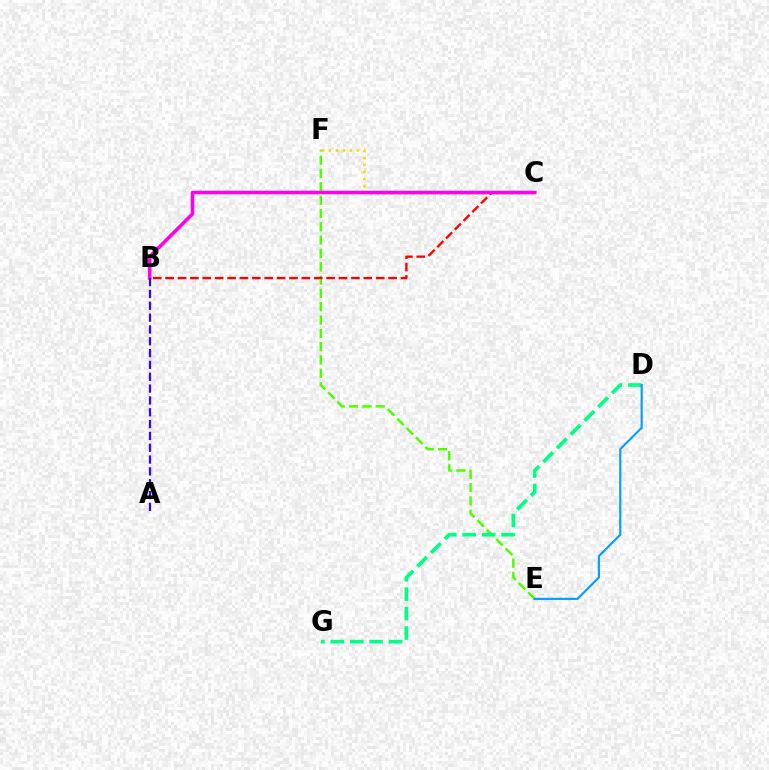{('E', 'F'): [{'color': '#4fff00', 'line_style': 'dashed', 'thickness': 1.81}], ('D', 'G'): [{'color': '#00ff86', 'line_style': 'dashed', 'thickness': 2.64}], ('D', 'E'): [{'color': '#009eff', 'line_style': 'solid', 'thickness': 1.53}], ('C', 'F'): [{'color': '#ffd500', 'line_style': 'dotted', 'thickness': 1.91}], ('B', 'C'): [{'color': '#ff0000', 'line_style': 'dashed', 'thickness': 1.68}, {'color': '#ff00ed', 'line_style': 'solid', 'thickness': 2.55}], ('A', 'B'): [{'color': '#3700ff', 'line_style': 'dashed', 'thickness': 1.61}]}